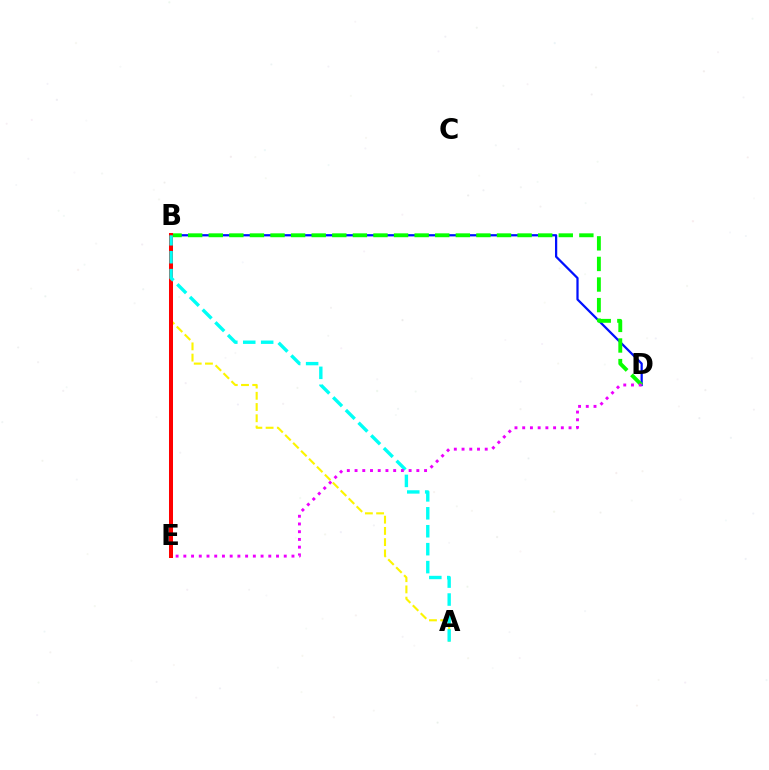{('A', 'B'): [{'color': '#fcf500', 'line_style': 'dashed', 'thickness': 1.53}, {'color': '#00fff6', 'line_style': 'dashed', 'thickness': 2.44}], ('B', 'D'): [{'color': '#0010ff', 'line_style': 'solid', 'thickness': 1.61}, {'color': '#08ff00', 'line_style': 'dashed', 'thickness': 2.8}], ('B', 'E'): [{'color': '#ff0000', 'line_style': 'solid', 'thickness': 2.89}], ('D', 'E'): [{'color': '#ee00ff', 'line_style': 'dotted', 'thickness': 2.1}]}